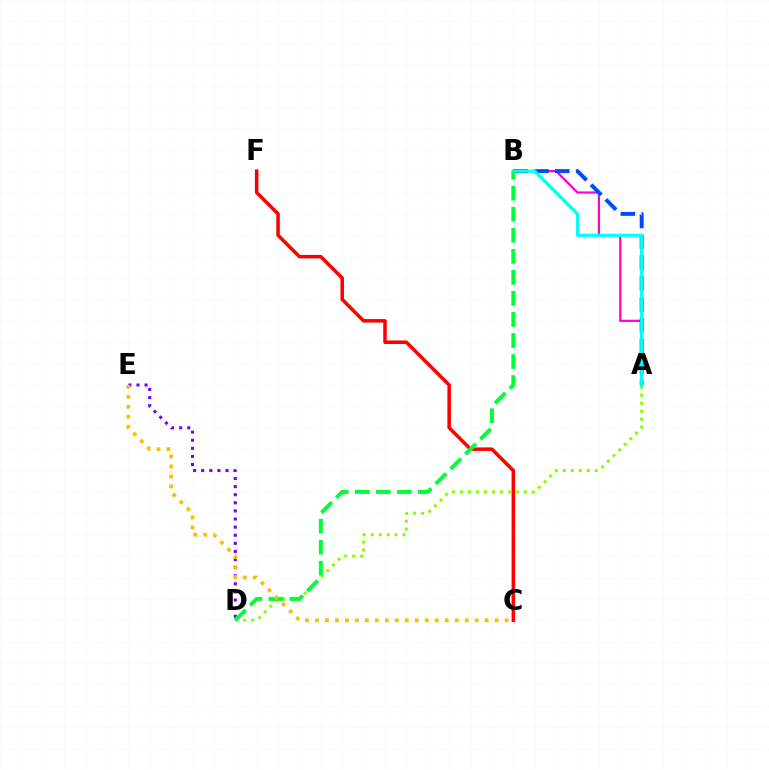{('A', 'B'): [{'color': '#ff00cf', 'line_style': 'solid', 'thickness': 1.58}, {'color': '#004bff', 'line_style': 'dashed', 'thickness': 2.83}, {'color': '#00fff6', 'line_style': 'solid', 'thickness': 2.27}], ('C', 'F'): [{'color': '#ff0000', 'line_style': 'solid', 'thickness': 2.53}], ('D', 'E'): [{'color': '#7200ff', 'line_style': 'dotted', 'thickness': 2.2}], ('A', 'D'): [{'color': '#84ff00', 'line_style': 'dotted', 'thickness': 2.17}], ('B', 'D'): [{'color': '#00ff39', 'line_style': 'dashed', 'thickness': 2.86}], ('C', 'E'): [{'color': '#ffbd00', 'line_style': 'dotted', 'thickness': 2.71}]}